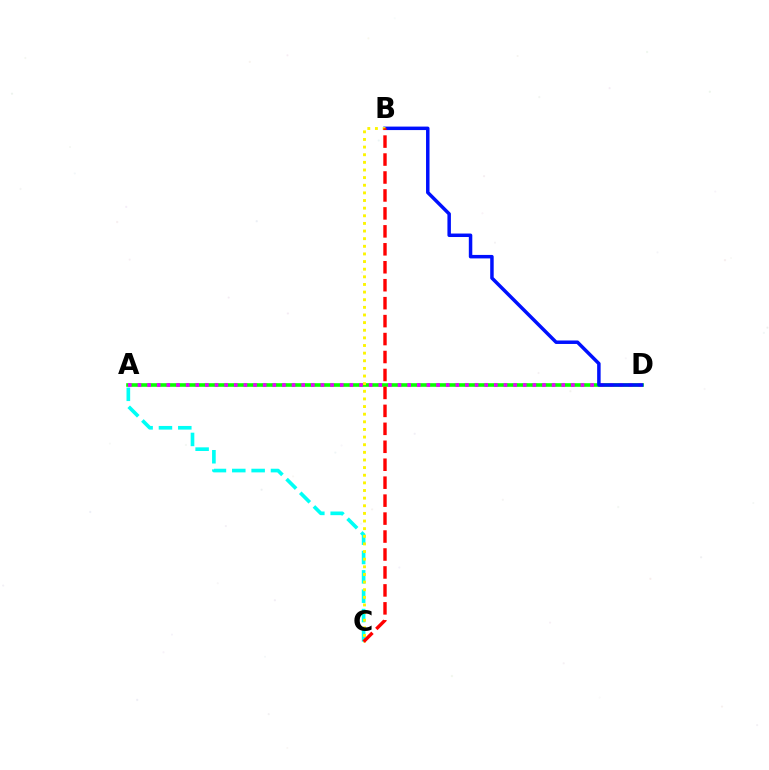{('A', 'C'): [{'color': '#00fff6', 'line_style': 'dashed', 'thickness': 2.63}], ('A', 'D'): [{'color': '#08ff00', 'line_style': 'solid', 'thickness': 2.6}, {'color': '#ee00ff', 'line_style': 'dotted', 'thickness': 2.62}], ('B', 'D'): [{'color': '#0010ff', 'line_style': 'solid', 'thickness': 2.51}], ('B', 'C'): [{'color': '#fcf500', 'line_style': 'dotted', 'thickness': 2.07}, {'color': '#ff0000', 'line_style': 'dashed', 'thickness': 2.44}]}